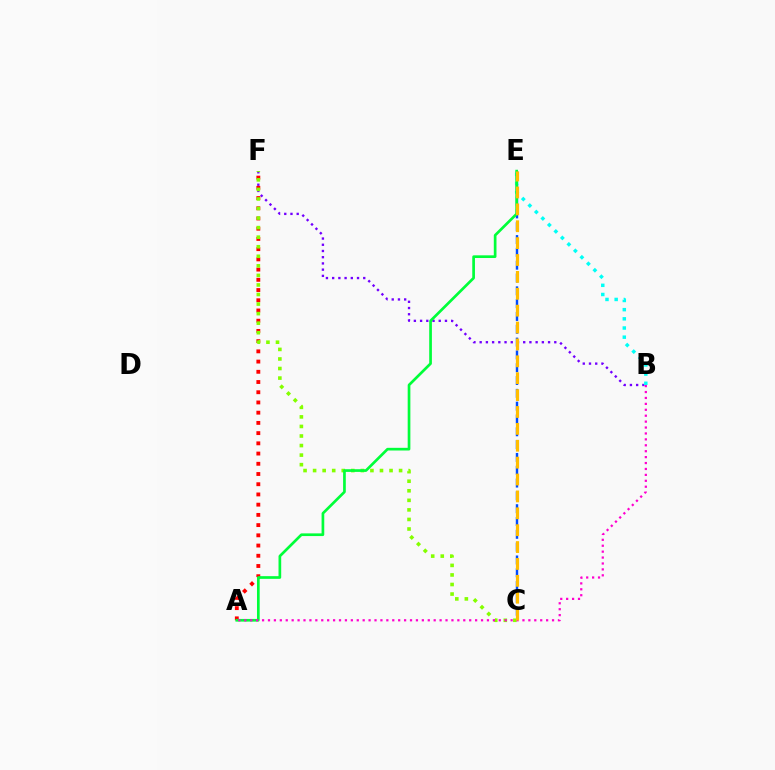{('B', 'F'): [{'color': '#7200ff', 'line_style': 'dotted', 'thickness': 1.69}], ('C', 'E'): [{'color': '#004bff', 'line_style': 'dashed', 'thickness': 1.74}, {'color': '#ffbd00', 'line_style': 'dashed', 'thickness': 2.29}], ('B', 'E'): [{'color': '#00fff6', 'line_style': 'dotted', 'thickness': 2.49}], ('A', 'F'): [{'color': '#ff0000', 'line_style': 'dotted', 'thickness': 2.78}], ('C', 'F'): [{'color': '#84ff00', 'line_style': 'dotted', 'thickness': 2.6}], ('A', 'E'): [{'color': '#00ff39', 'line_style': 'solid', 'thickness': 1.94}], ('A', 'B'): [{'color': '#ff00cf', 'line_style': 'dotted', 'thickness': 1.61}]}